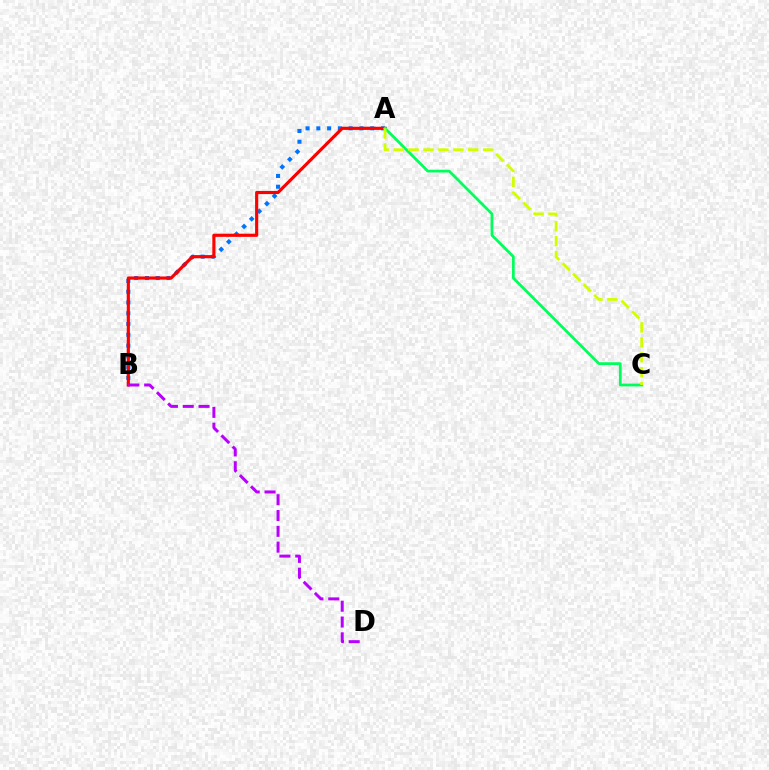{('A', 'B'): [{'color': '#0074ff', 'line_style': 'dotted', 'thickness': 2.93}, {'color': '#ff0000', 'line_style': 'solid', 'thickness': 2.27}], ('A', 'C'): [{'color': '#00ff5c', 'line_style': 'solid', 'thickness': 1.98}, {'color': '#d1ff00', 'line_style': 'dashed', 'thickness': 2.03}], ('B', 'D'): [{'color': '#b900ff', 'line_style': 'dashed', 'thickness': 2.15}]}